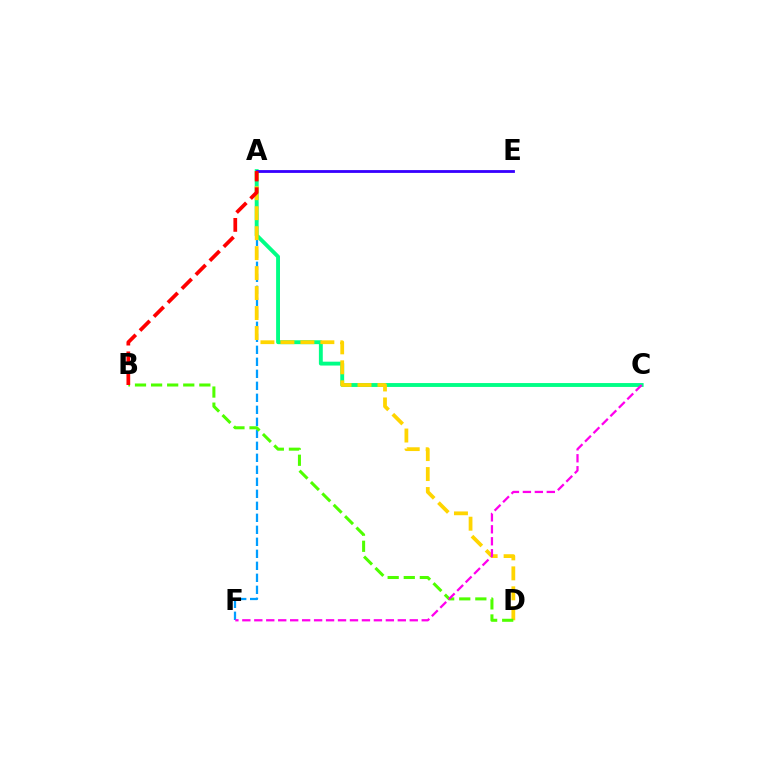{('A', 'F'): [{'color': '#009eff', 'line_style': 'dashed', 'thickness': 1.63}], ('A', 'C'): [{'color': '#00ff86', 'line_style': 'solid', 'thickness': 2.8}], ('A', 'D'): [{'color': '#ffd500', 'line_style': 'dashed', 'thickness': 2.71}], ('B', 'D'): [{'color': '#4fff00', 'line_style': 'dashed', 'thickness': 2.19}], ('A', 'E'): [{'color': '#3700ff', 'line_style': 'solid', 'thickness': 2.02}], ('A', 'B'): [{'color': '#ff0000', 'line_style': 'dashed', 'thickness': 2.68}], ('C', 'F'): [{'color': '#ff00ed', 'line_style': 'dashed', 'thickness': 1.62}]}